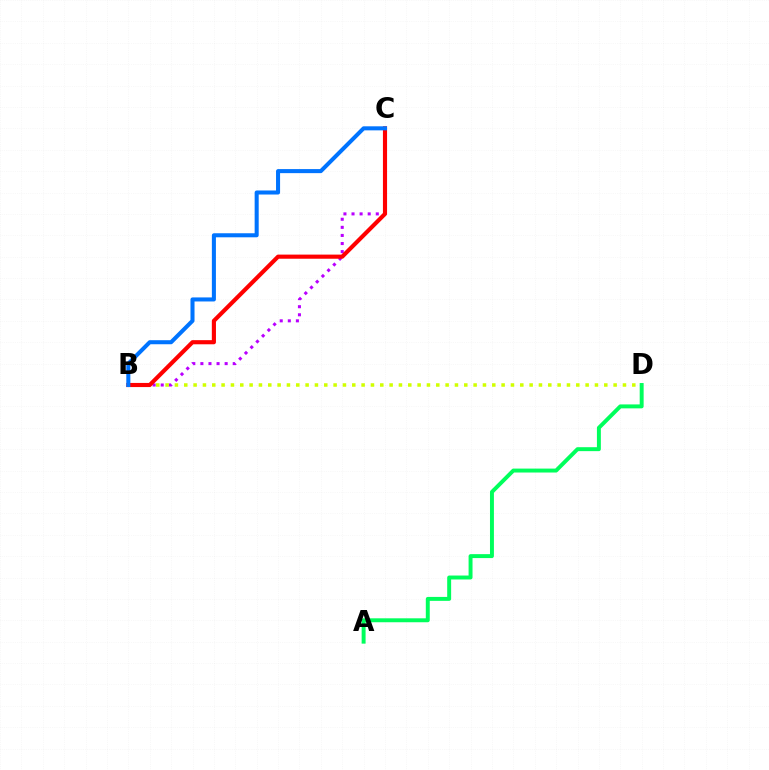{('B', 'C'): [{'color': '#b900ff', 'line_style': 'dotted', 'thickness': 2.2}, {'color': '#ff0000', 'line_style': 'solid', 'thickness': 2.97}, {'color': '#0074ff', 'line_style': 'solid', 'thickness': 2.91}], ('B', 'D'): [{'color': '#d1ff00', 'line_style': 'dotted', 'thickness': 2.54}], ('A', 'D'): [{'color': '#00ff5c', 'line_style': 'solid', 'thickness': 2.84}]}